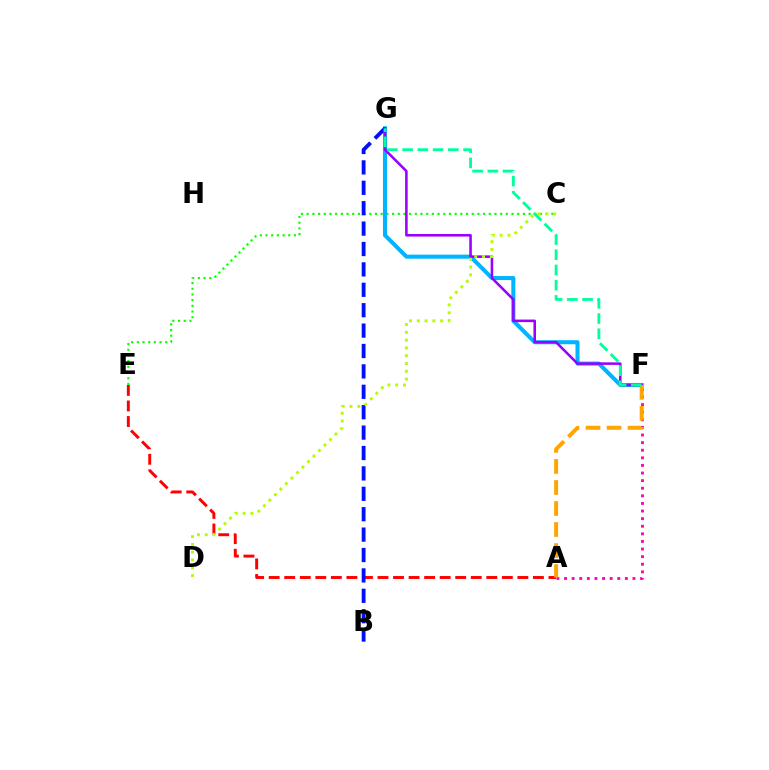{('A', 'F'): [{'color': '#ff00bd', 'line_style': 'dotted', 'thickness': 2.07}, {'color': '#ffa500', 'line_style': 'dashed', 'thickness': 2.86}], ('A', 'E'): [{'color': '#ff0000', 'line_style': 'dashed', 'thickness': 2.11}], ('C', 'E'): [{'color': '#08ff00', 'line_style': 'dotted', 'thickness': 1.55}], ('F', 'G'): [{'color': '#00b5ff', 'line_style': 'solid', 'thickness': 2.92}, {'color': '#9b00ff', 'line_style': 'solid', 'thickness': 1.84}, {'color': '#00ff9d', 'line_style': 'dashed', 'thickness': 2.07}], ('B', 'G'): [{'color': '#0010ff', 'line_style': 'dashed', 'thickness': 2.77}], ('C', 'D'): [{'color': '#b3ff00', 'line_style': 'dotted', 'thickness': 2.12}]}